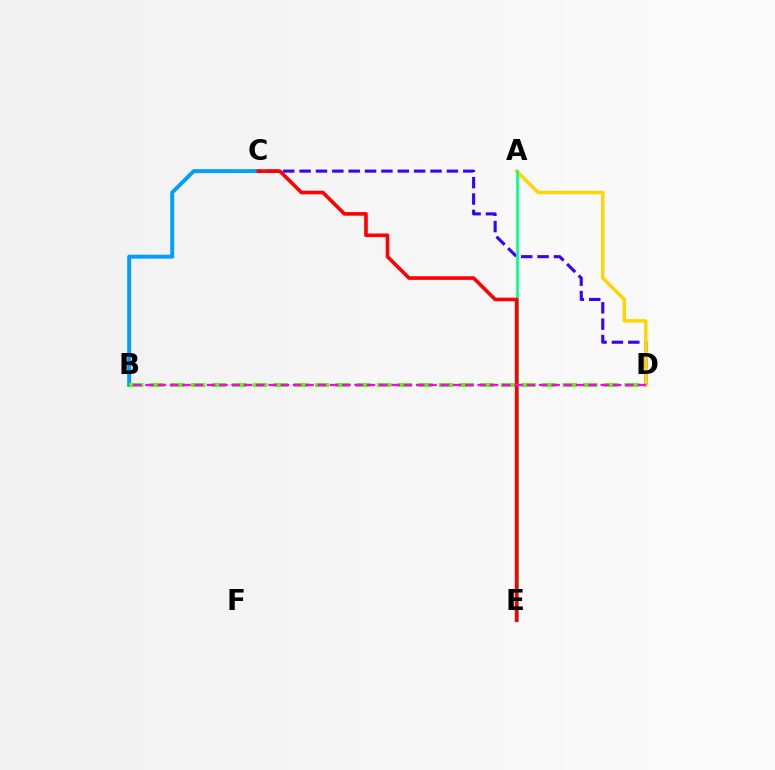{('B', 'C'): [{'color': '#009eff', 'line_style': 'solid', 'thickness': 2.83}], ('C', 'D'): [{'color': '#3700ff', 'line_style': 'dashed', 'thickness': 2.22}], ('A', 'D'): [{'color': '#ffd500', 'line_style': 'solid', 'thickness': 2.47}], ('A', 'E'): [{'color': '#00ff86', 'line_style': 'solid', 'thickness': 1.91}], ('B', 'D'): [{'color': '#4fff00', 'line_style': 'dashed', 'thickness': 2.8}, {'color': '#ff00ed', 'line_style': 'dashed', 'thickness': 1.67}], ('C', 'E'): [{'color': '#ff0000', 'line_style': 'solid', 'thickness': 2.6}]}